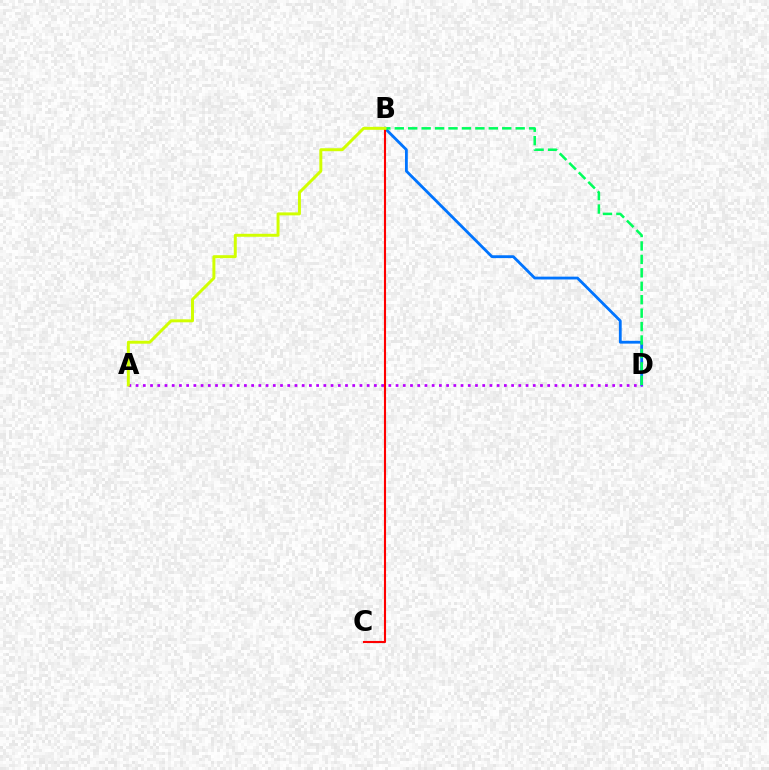{('B', 'D'): [{'color': '#0074ff', 'line_style': 'solid', 'thickness': 2.02}, {'color': '#00ff5c', 'line_style': 'dashed', 'thickness': 1.83}], ('A', 'D'): [{'color': '#b900ff', 'line_style': 'dotted', 'thickness': 1.96}], ('B', 'C'): [{'color': '#ff0000', 'line_style': 'solid', 'thickness': 1.51}], ('A', 'B'): [{'color': '#d1ff00', 'line_style': 'solid', 'thickness': 2.13}]}